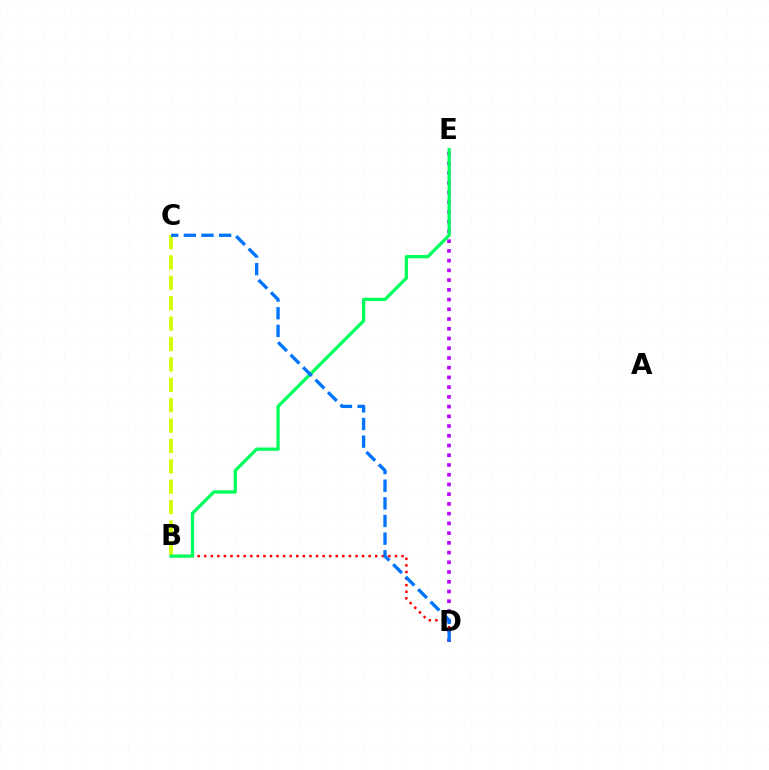{('B', 'C'): [{'color': '#d1ff00', 'line_style': 'dashed', 'thickness': 2.77}], ('B', 'D'): [{'color': '#ff0000', 'line_style': 'dotted', 'thickness': 1.79}], ('D', 'E'): [{'color': '#b900ff', 'line_style': 'dotted', 'thickness': 2.64}], ('B', 'E'): [{'color': '#00ff5c', 'line_style': 'solid', 'thickness': 2.36}], ('C', 'D'): [{'color': '#0074ff', 'line_style': 'dashed', 'thickness': 2.4}]}